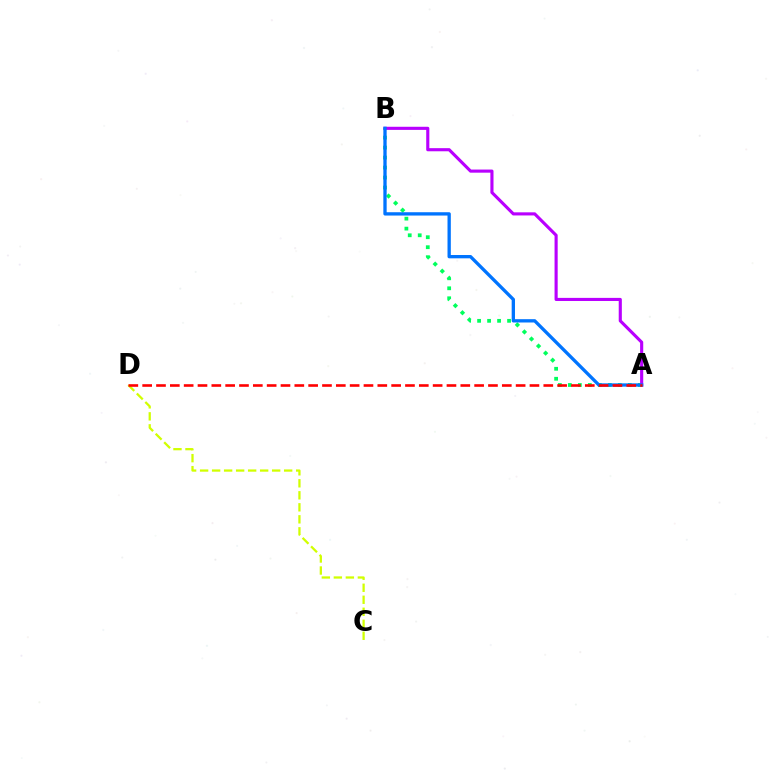{('A', 'B'): [{'color': '#00ff5c', 'line_style': 'dotted', 'thickness': 2.71}, {'color': '#b900ff', 'line_style': 'solid', 'thickness': 2.25}, {'color': '#0074ff', 'line_style': 'solid', 'thickness': 2.39}], ('C', 'D'): [{'color': '#d1ff00', 'line_style': 'dashed', 'thickness': 1.63}], ('A', 'D'): [{'color': '#ff0000', 'line_style': 'dashed', 'thickness': 1.88}]}